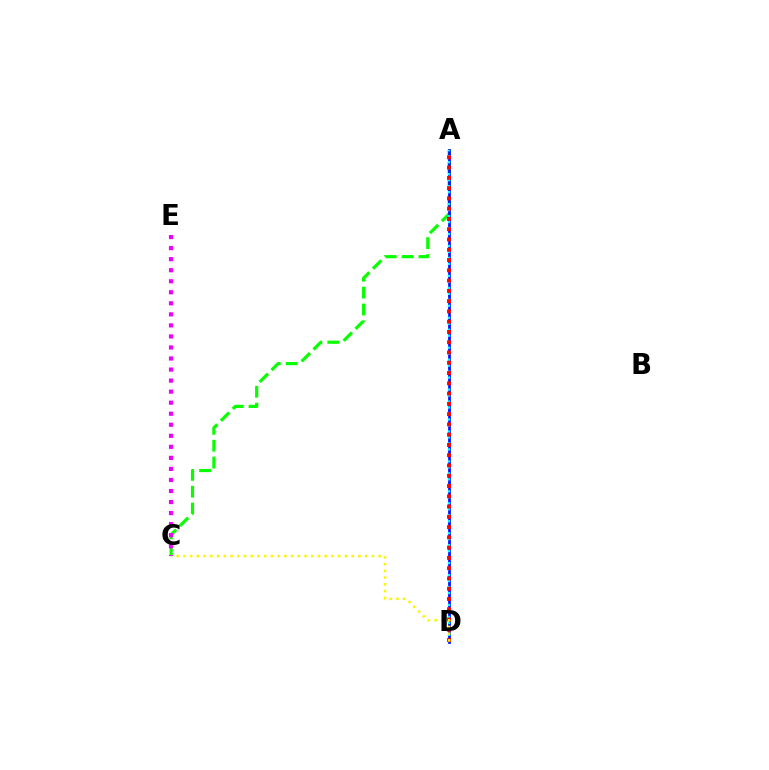{('A', 'C'): [{'color': '#08ff00', 'line_style': 'dashed', 'thickness': 2.29}], ('A', 'D'): [{'color': '#0010ff', 'line_style': 'solid', 'thickness': 1.97}, {'color': '#00fff6', 'line_style': 'dotted', 'thickness': 1.63}, {'color': '#ff0000', 'line_style': 'dotted', 'thickness': 2.79}], ('C', 'D'): [{'color': '#fcf500', 'line_style': 'dotted', 'thickness': 1.83}], ('C', 'E'): [{'color': '#ee00ff', 'line_style': 'dotted', 'thickness': 3.0}]}